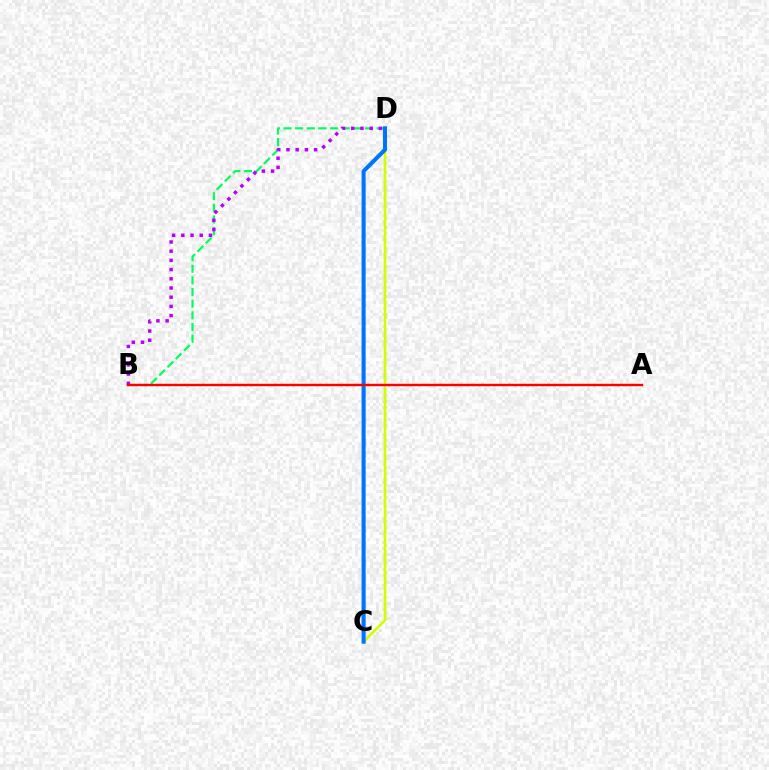{('B', 'D'): [{'color': '#00ff5c', 'line_style': 'dashed', 'thickness': 1.58}, {'color': '#b900ff', 'line_style': 'dotted', 'thickness': 2.5}], ('C', 'D'): [{'color': '#d1ff00', 'line_style': 'solid', 'thickness': 1.92}, {'color': '#0074ff', 'line_style': 'solid', 'thickness': 2.93}], ('A', 'B'): [{'color': '#ff0000', 'line_style': 'solid', 'thickness': 1.73}]}